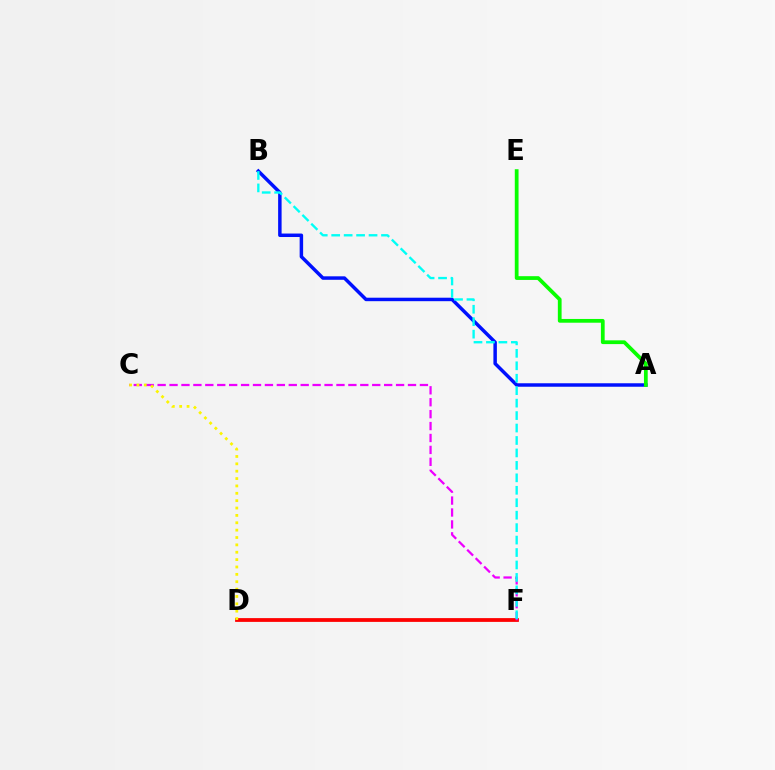{('A', 'B'): [{'color': '#0010ff', 'line_style': 'solid', 'thickness': 2.5}], ('D', 'F'): [{'color': '#ff0000', 'line_style': 'solid', 'thickness': 2.71}], ('C', 'F'): [{'color': '#ee00ff', 'line_style': 'dashed', 'thickness': 1.62}], ('A', 'E'): [{'color': '#08ff00', 'line_style': 'solid', 'thickness': 2.7}], ('C', 'D'): [{'color': '#fcf500', 'line_style': 'dotted', 'thickness': 2.0}], ('B', 'F'): [{'color': '#00fff6', 'line_style': 'dashed', 'thickness': 1.69}]}